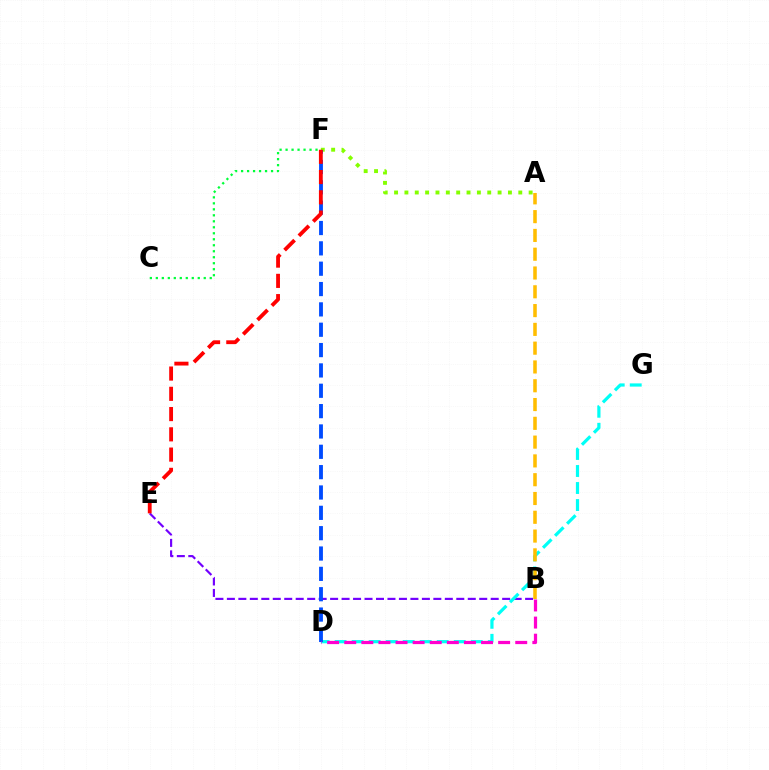{('B', 'E'): [{'color': '#7200ff', 'line_style': 'dashed', 'thickness': 1.56}], ('A', 'F'): [{'color': '#84ff00', 'line_style': 'dotted', 'thickness': 2.81}], ('D', 'G'): [{'color': '#00fff6', 'line_style': 'dashed', 'thickness': 2.31}], ('A', 'B'): [{'color': '#ffbd00', 'line_style': 'dashed', 'thickness': 2.55}], ('D', 'F'): [{'color': '#004bff', 'line_style': 'dashed', 'thickness': 2.76}], ('C', 'F'): [{'color': '#00ff39', 'line_style': 'dotted', 'thickness': 1.63}], ('B', 'D'): [{'color': '#ff00cf', 'line_style': 'dashed', 'thickness': 2.32}], ('E', 'F'): [{'color': '#ff0000', 'line_style': 'dashed', 'thickness': 2.75}]}